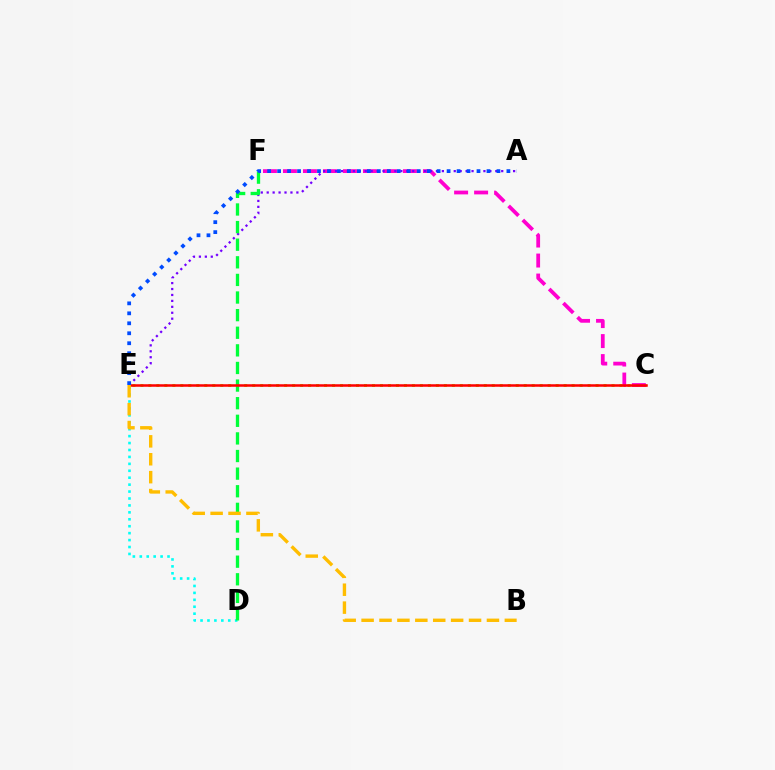{('C', 'E'): [{'color': '#84ff00', 'line_style': 'dotted', 'thickness': 2.17}, {'color': '#ff0000', 'line_style': 'solid', 'thickness': 1.82}], ('D', 'E'): [{'color': '#00fff6', 'line_style': 'dotted', 'thickness': 1.88}], ('C', 'F'): [{'color': '#ff00cf', 'line_style': 'dashed', 'thickness': 2.72}], ('A', 'E'): [{'color': '#7200ff', 'line_style': 'dotted', 'thickness': 1.61}, {'color': '#004bff', 'line_style': 'dotted', 'thickness': 2.71}], ('D', 'F'): [{'color': '#00ff39', 'line_style': 'dashed', 'thickness': 2.39}], ('B', 'E'): [{'color': '#ffbd00', 'line_style': 'dashed', 'thickness': 2.43}]}